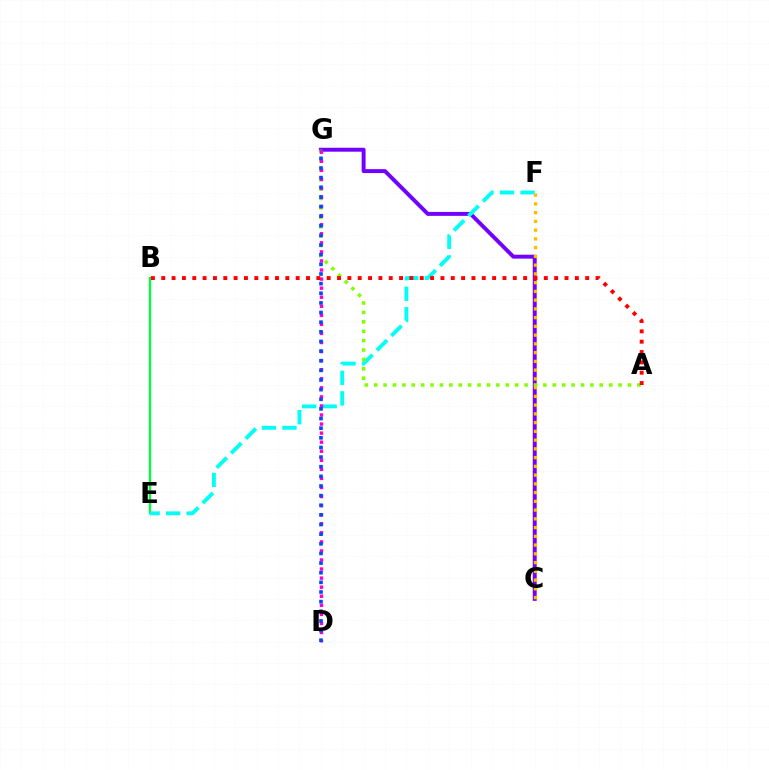{('B', 'E'): [{'color': '#00ff39', 'line_style': 'solid', 'thickness': 1.69}], ('C', 'G'): [{'color': '#7200ff', 'line_style': 'solid', 'thickness': 2.83}], ('E', 'F'): [{'color': '#00fff6', 'line_style': 'dashed', 'thickness': 2.79}], ('A', 'G'): [{'color': '#84ff00', 'line_style': 'dotted', 'thickness': 2.55}], ('D', 'G'): [{'color': '#ff00cf', 'line_style': 'dotted', 'thickness': 2.46}, {'color': '#004bff', 'line_style': 'dotted', 'thickness': 2.62}], ('A', 'B'): [{'color': '#ff0000', 'line_style': 'dotted', 'thickness': 2.81}], ('C', 'F'): [{'color': '#ffbd00', 'line_style': 'dotted', 'thickness': 2.38}]}